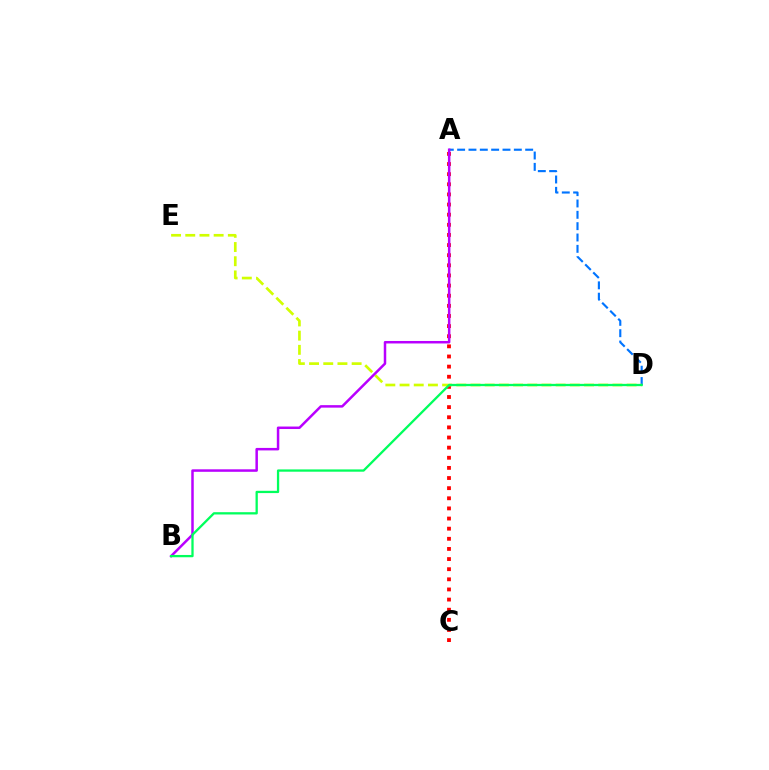{('A', 'C'): [{'color': '#ff0000', 'line_style': 'dotted', 'thickness': 2.75}], ('A', 'D'): [{'color': '#0074ff', 'line_style': 'dashed', 'thickness': 1.54}], ('D', 'E'): [{'color': '#d1ff00', 'line_style': 'dashed', 'thickness': 1.93}], ('A', 'B'): [{'color': '#b900ff', 'line_style': 'solid', 'thickness': 1.8}], ('B', 'D'): [{'color': '#00ff5c', 'line_style': 'solid', 'thickness': 1.65}]}